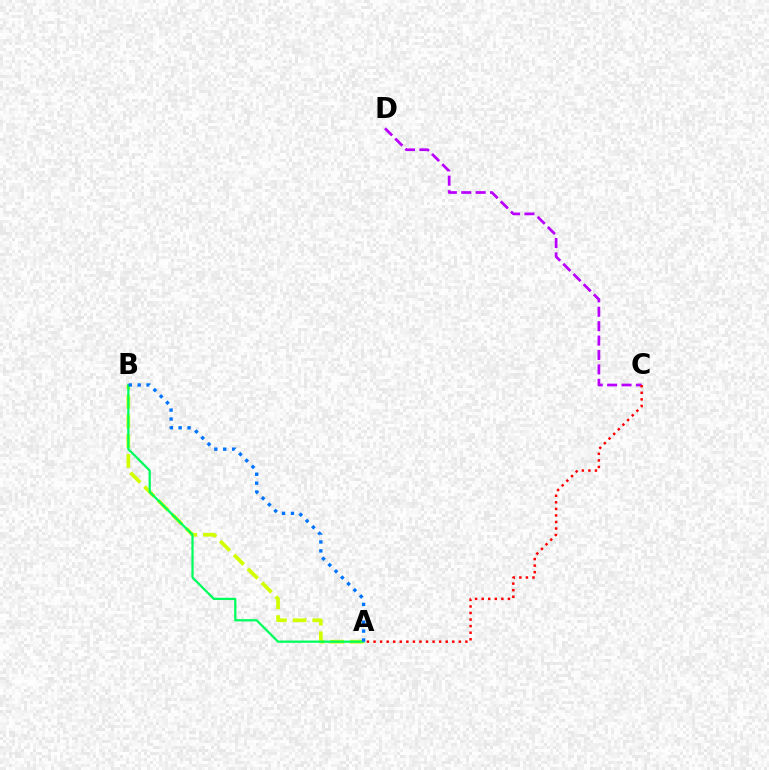{('C', 'D'): [{'color': '#b900ff', 'line_style': 'dashed', 'thickness': 1.96}], ('A', 'B'): [{'color': '#d1ff00', 'line_style': 'dashed', 'thickness': 2.67}, {'color': '#00ff5c', 'line_style': 'solid', 'thickness': 1.62}, {'color': '#0074ff', 'line_style': 'dotted', 'thickness': 2.42}], ('A', 'C'): [{'color': '#ff0000', 'line_style': 'dotted', 'thickness': 1.78}]}